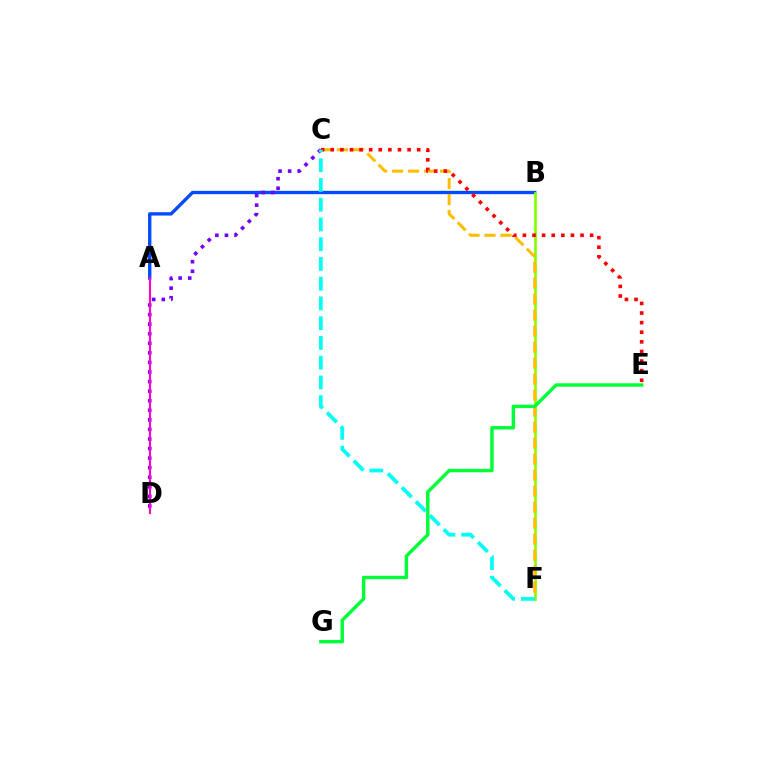{('A', 'B'): [{'color': '#004bff', 'line_style': 'solid', 'thickness': 2.41}], ('B', 'F'): [{'color': '#84ff00', 'line_style': 'solid', 'thickness': 1.94}], ('C', 'D'): [{'color': '#7200ff', 'line_style': 'dotted', 'thickness': 2.6}], ('C', 'F'): [{'color': '#ffbd00', 'line_style': 'dashed', 'thickness': 2.17}, {'color': '#00fff6', 'line_style': 'dashed', 'thickness': 2.68}], ('A', 'D'): [{'color': '#ff00cf', 'line_style': 'solid', 'thickness': 1.52}], ('C', 'E'): [{'color': '#ff0000', 'line_style': 'dotted', 'thickness': 2.61}], ('E', 'G'): [{'color': '#00ff39', 'line_style': 'solid', 'thickness': 2.46}]}